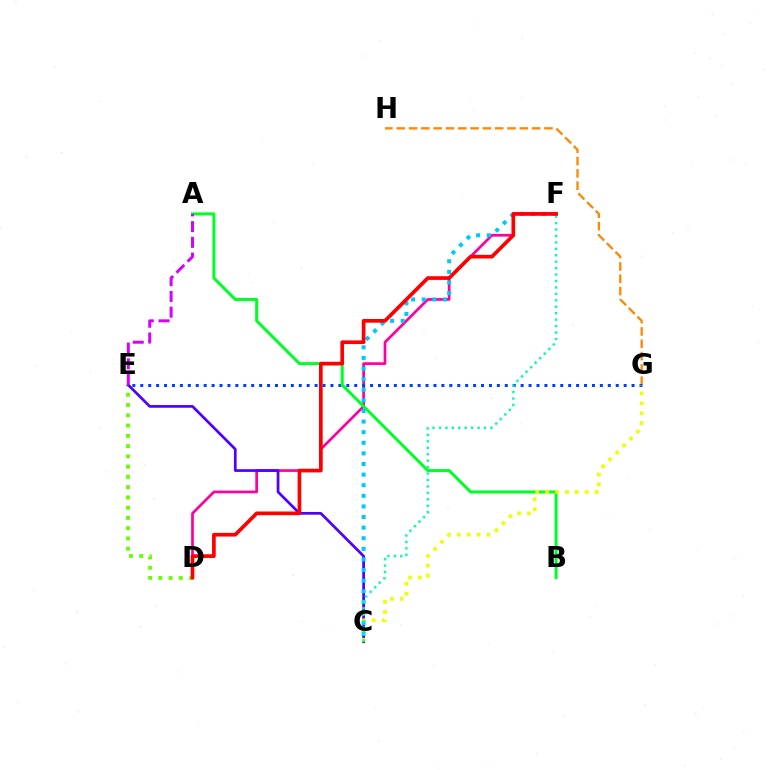{('G', 'H'): [{'color': '#ff8800', 'line_style': 'dashed', 'thickness': 1.67}], ('D', 'F'): [{'color': '#ff00a0', 'line_style': 'solid', 'thickness': 1.96}, {'color': '#ff0000', 'line_style': 'solid', 'thickness': 2.65}], ('E', 'G'): [{'color': '#003fff', 'line_style': 'dotted', 'thickness': 2.15}], ('A', 'B'): [{'color': '#00ff27', 'line_style': 'solid', 'thickness': 2.17}], ('D', 'E'): [{'color': '#66ff00', 'line_style': 'dotted', 'thickness': 2.79}], ('C', 'E'): [{'color': '#4f00ff', 'line_style': 'solid', 'thickness': 1.96}], ('C', 'G'): [{'color': '#eeff00', 'line_style': 'dotted', 'thickness': 2.68}], ('A', 'E'): [{'color': '#d600ff', 'line_style': 'dashed', 'thickness': 2.14}], ('C', 'F'): [{'color': '#00c7ff', 'line_style': 'dotted', 'thickness': 2.88}, {'color': '#00ffaf', 'line_style': 'dotted', 'thickness': 1.75}]}